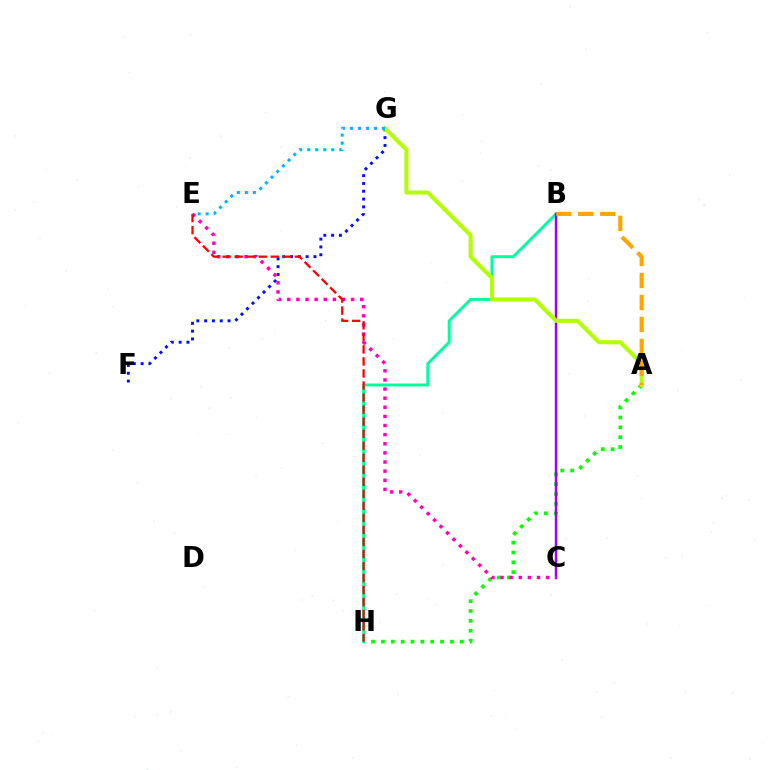{('F', 'G'): [{'color': '#0010ff', 'line_style': 'dotted', 'thickness': 2.12}], ('A', 'H'): [{'color': '#08ff00', 'line_style': 'dotted', 'thickness': 2.68}], ('B', 'H'): [{'color': '#00ff9d', 'line_style': 'solid', 'thickness': 2.11}], ('B', 'C'): [{'color': '#9b00ff', 'line_style': 'solid', 'thickness': 1.76}], ('C', 'E'): [{'color': '#ff00bd', 'line_style': 'dotted', 'thickness': 2.48}], ('A', 'G'): [{'color': '#b3ff00', 'line_style': 'solid', 'thickness': 2.9}], ('A', 'B'): [{'color': '#ffa500', 'line_style': 'dashed', 'thickness': 2.99}], ('E', 'H'): [{'color': '#ff0000', 'line_style': 'dashed', 'thickness': 1.64}], ('E', 'G'): [{'color': '#00b5ff', 'line_style': 'dotted', 'thickness': 2.18}]}